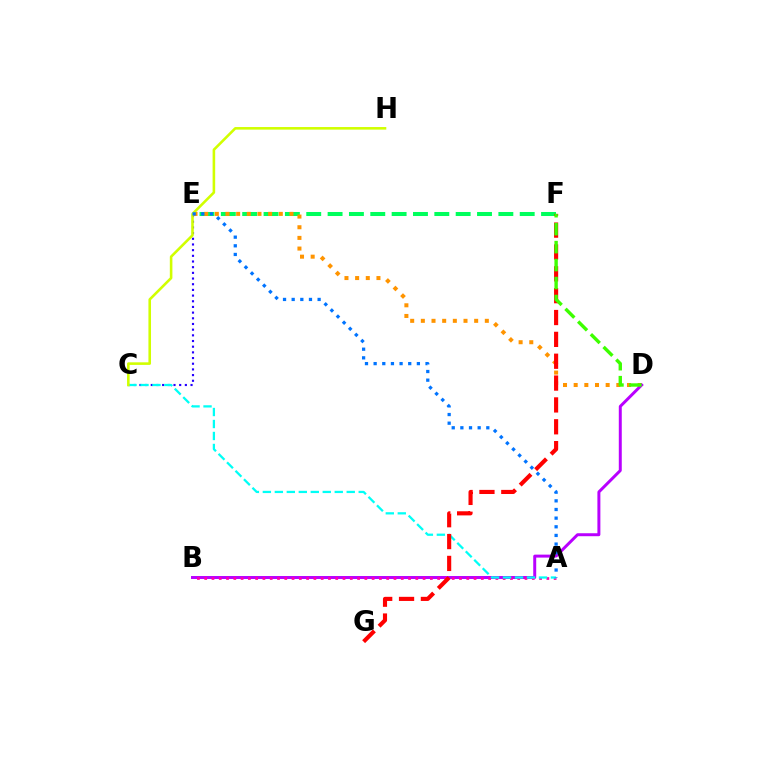{('E', 'F'): [{'color': '#00ff5c', 'line_style': 'dashed', 'thickness': 2.9}], ('D', 'E'): [{'color': '#ff9400', 'line_style': 'dotted', 'thickness': 2.9}], ('B', 'D'): [{'color': '#b900ff', 'line_style': 'solid', 'thickness': 2.14}], ('A', 'B'): [{'color': '#ff00ac', 'line_style': 'dotted', 'thickness': 1.98}], ('C', 'E'): [{'color': '#2500ff', 'line_style': 'dotted', 'thickness': 1.54}], ('A', 'C'): [{'color': '#00fff6', 'line_style': 'dashed', 'thickness': 1.63}], ('F', 'G'): [{'color': '#ff0000', 'line_style': 'dashed', 'thickness': 2.97}], ('C', 'H'): [{'color': '#d1ff00', 'line_style': 'solid', 'thickness': 1.86}], ('D', 'F'): [{'color': '#3dff00', 'line_style': 'dashed', 'thickness': 2.44}], ('A', 'E'): [{'color': '#0074ff', 'line_style': 'dotted', 'thickness': 2.35}]}